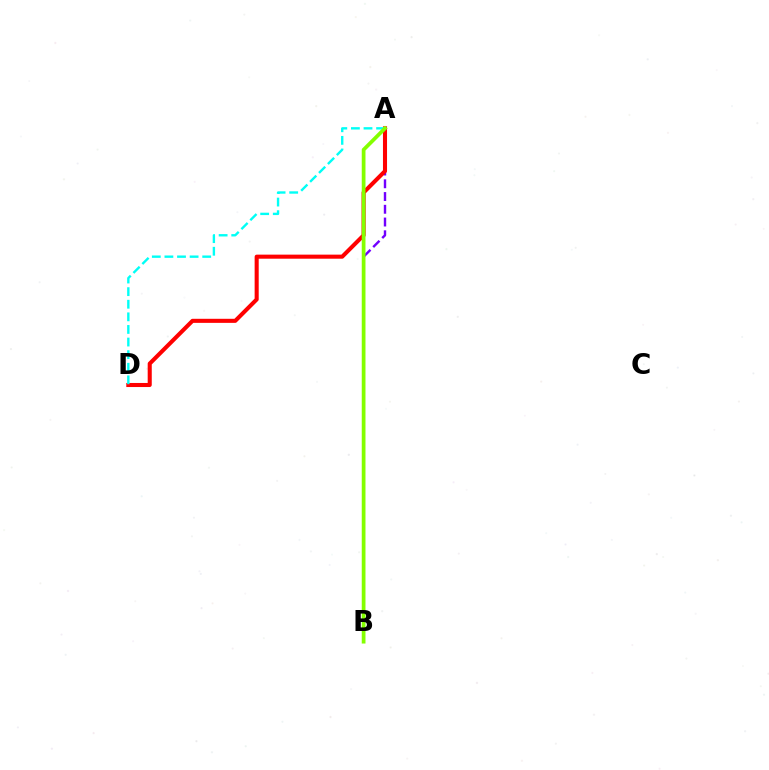{('A', 'B'): [{'color': '#7200ff', 'line_style': 'dashed', 'thickness': 1.73}, {'color': '#84ff00', 'line_style': 'solid', 'thickness': 2.69}], ('A', 'D'): [{'color': '#ff0000', 'line_style': 'solid', 'thickness': 2.93}, {'color': '#00fff6', 'line_style': 'dashed', 'thickness': 1.71}]}